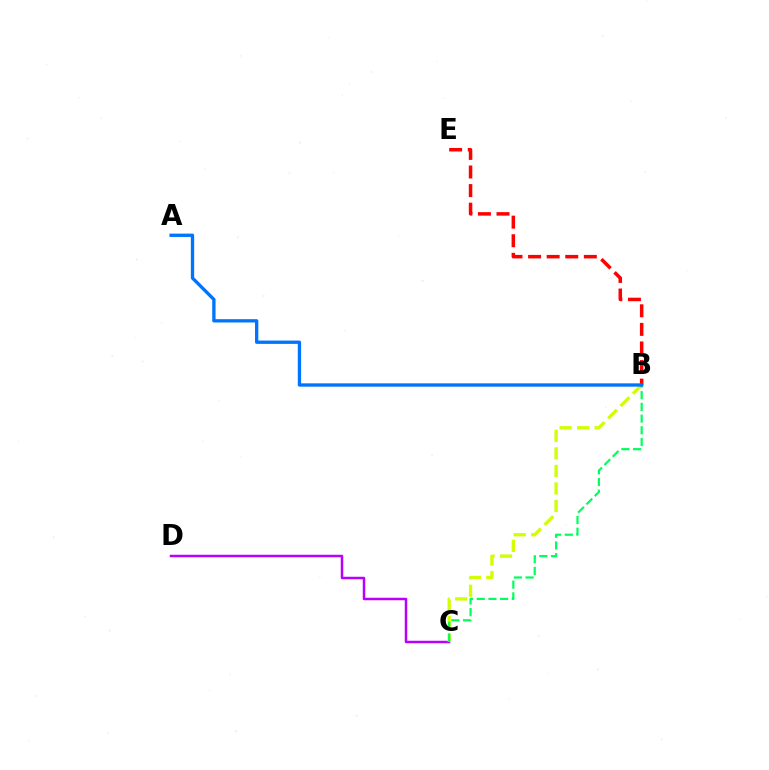{('B', 'E'): [{'color': '#ff0000', 'line_style': 'dashed', 'thickness': 2.52}], ('C', 'D'): [{'color': '#b900ff', 'line_style': 'solid', 'thickness': 1.79}], ('B', 'C'): [{'color': '#d1ff00', 'line_style': 'dashed', 'thickness': 2.38}, {'color': '#00ff5c', 'line_style': 'dashed', 'thickness': 1.59}], ('A', 'B'): [{'color': '#0074ff', 'line_style': 'solid', 'thickness': 2.39}]}